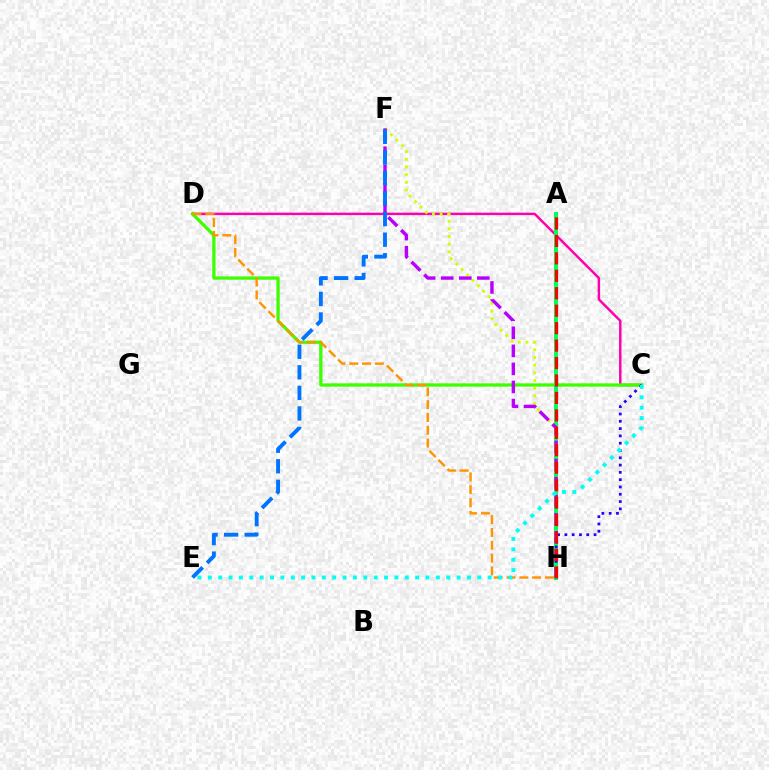{('C', 'D'): [{'color': '#ff00ac', 'line_style': 'solid', 'thickness': 1.77}, {'color': '#3dff00', 'line_style': 'solid', 'thickness': 2.36}], ('F', 'H'): [{'color': '#d1ff00', 'line_style': 'dotted', 'thickness': 2.09}, {'color': '#b900ff', 'line_style': 'dashed', 'thickness': 2.45}], ('A', 'H'): [{'color': '#00ff5c', 'line_style': 'solid', 'thickness': 2.88}, {'color': '#ff0000', 'line_style': 'dashed', 'thickness': 2.37}], ('D', 'H'): [{'color': '#ff9400', 'line_style': 'dashed', 'thickness': 1.74}], ('C', 'H'): [{'color': '#2500ff', 'line_style': 'dotted', 'thickness': 1.98}], ('E', 'F'): [{'color': '#0074ff', 'line_style': 'dashed', 'thickness': 2.79}], ('C', 'E'): [{'color': '#00fff6', 'line_style': 'dotted', 'thickness': 2.82}]}